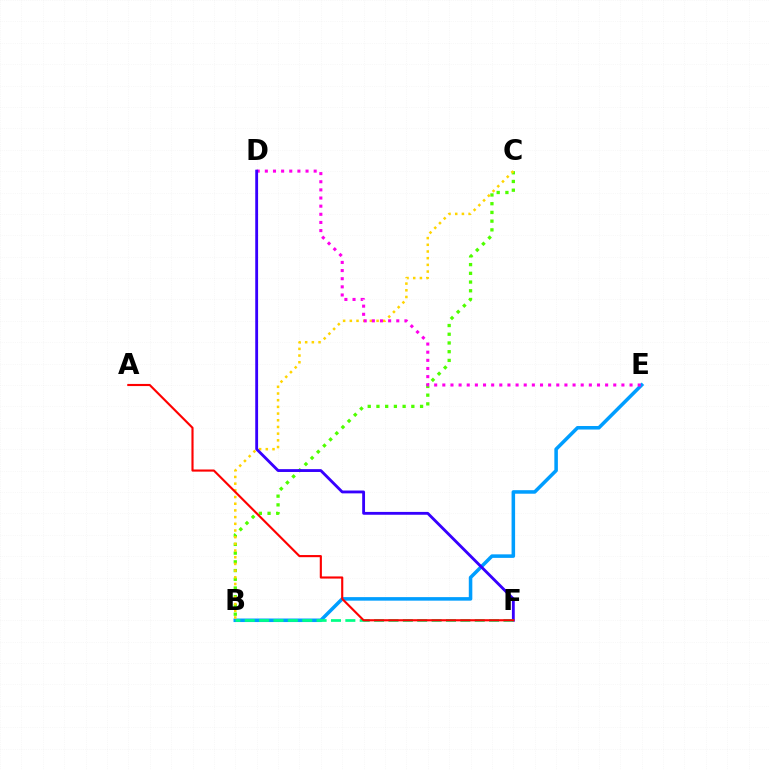{('B', 'E'): [{'color': '#009eff', 'line_style': 'solid', 'thickness': 2.54}], ('B', 'C'): [{'color': '#4fff00', 'line_style': 'dotted', 'thickness': 2.37}, {'color': '#ffd500', 'line_style': 'dotted', 'thickness': 1.82}], ('D', 'E'): [{'color': '#ff00ed', 'line_style': 'dotted', 'thickness': 2.21}], ('D', 'F'): [{'color': '#3700ff', 'line_style': 'solid', 'thickness': 2.04}], ('B', 'F'): [{'color': '#00ff86', 'line_style': 'dashed', 'thickness': 1.95}], ('A', 'F'): [{'color': '#ff0000', 'line_style': 'solid', 'thickness': 1.54}]}